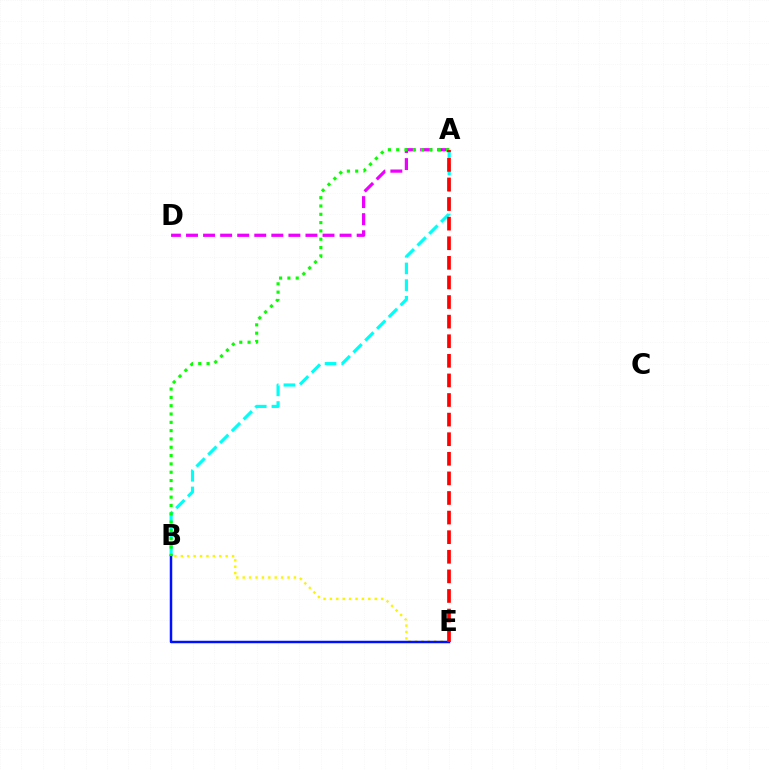{('A', 'D'): [{'color': '#ee00ff', 'line_style': 'dashed', 'thickness': 2.32}], ('A', 'B'): [{'color': '#00fff6', 'line_style': 'dashed', 'thickness': 2.27}, {'color': '#08ff00', 'line_style': 'dotted', 'thickness': 2.26}], ('B', 'E'): [{'color': '#fcf500', 'line_style': 'dotted', 'thickness': 1.74}, {'color': '#0010ff', 'line_style': 'solid', 'thickness': 1.8}], ('A', 'E'): [{'color': '#ff0000', 'line_style': 'dashed', 'thickness': 2.66}]}